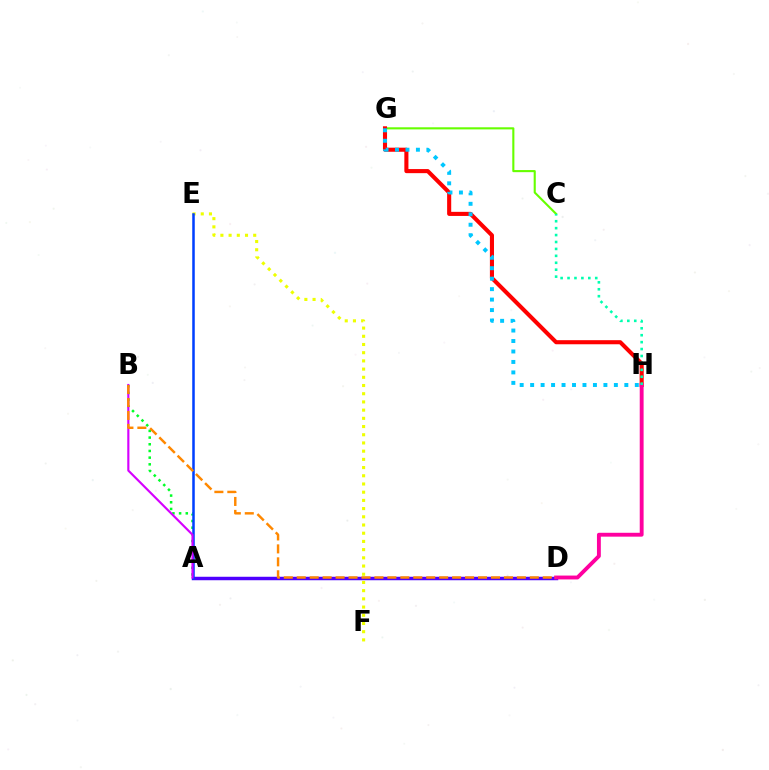{('A', 'D'): [{'color': '#4f00ff', 'line_style': 'solid', 'thickness': 2.5}], ('C', 'G'): [{'color': '#66ff00', 'line_style': 'solid', 'thickness': 1.52}], ('G', 'H'): [{'color': '#ff0000', 'line_style': 'solid', 'thickness': 2.94}, {'color': '#00c7ff', 'line_style': 'dotted', 'thickness': 2.84}], ('E', 'F'): [{'color': '#eeff00', 'line_style': 'dotted', 'thickness': 2.23}], ('A', 'B'): [{'color': '#00ff27', 'line_style': 'dotted', 'thickness': 1.82}, {'color': '#d600ff', 'line_style': 'solid', 'thickness': 1.55}], ('D', 'H'): [{'color': '#ff00a0', 'line_style': 'solid', 'thickness': 2.79}], ('A', 'E'): [{'color': '#003fff', 'line_style': 'solid', 'thickness': 1.82}], ('C', 'H'): [{'color': '#00ffaf', 'line_style': 'dotted', 'thickness': 1.88}], ('B', 'D'): [{'color': '#ff8800', 'line_style': 'dashed', 'thickness': 1.76}]}